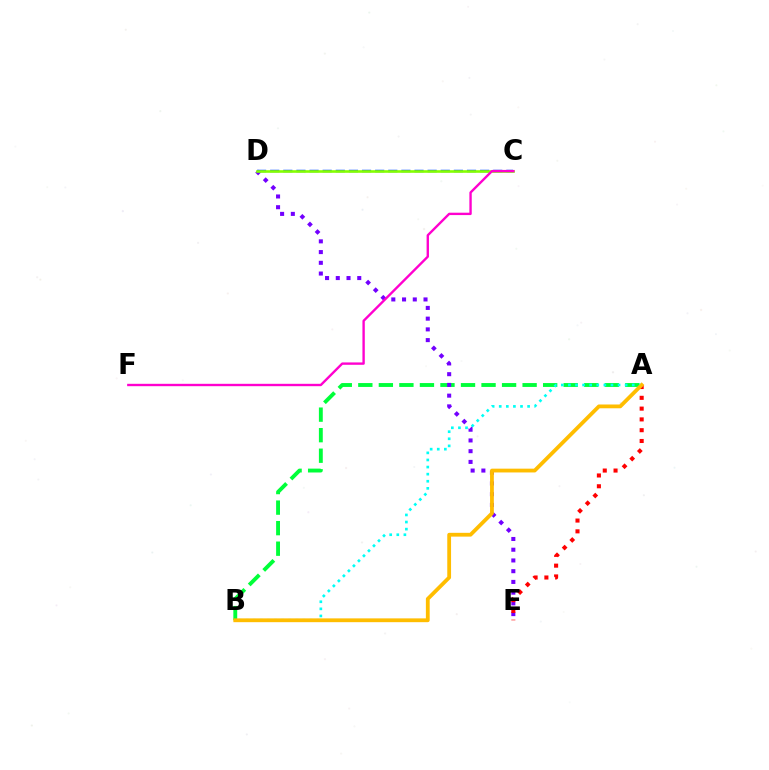{('A', 'B'): [{'color': '#00ff39', 'line_style': 'dashed', 'thickness': 2.79}, {'color': '#00fff6', 'line_style': 'dotted', 'thickness': 1.93}, {'color': '#ffbd00', 'line_style': 'solid', 'thickness': 2.73}], ('D', 'E'): [{'color': '#7200ff', 'line_style': 'dotted', 'thickness': 2.92}], ('C', 'D'): [{'color': '#004bff', 'line_style': 'dashed', 'thickness': 1.78}, {'color': '#84ff00', 'line_style': 'solid', 'thickness': 1.88}], ('A', 'E'): [{'color': '#ff0000', 'line_style': 'dotted', 'thickness': 2.93}], ('C', 'F'): [{'color': '#ff00cf', 'line_style': 'solid', 'thickness': 1.71}]}